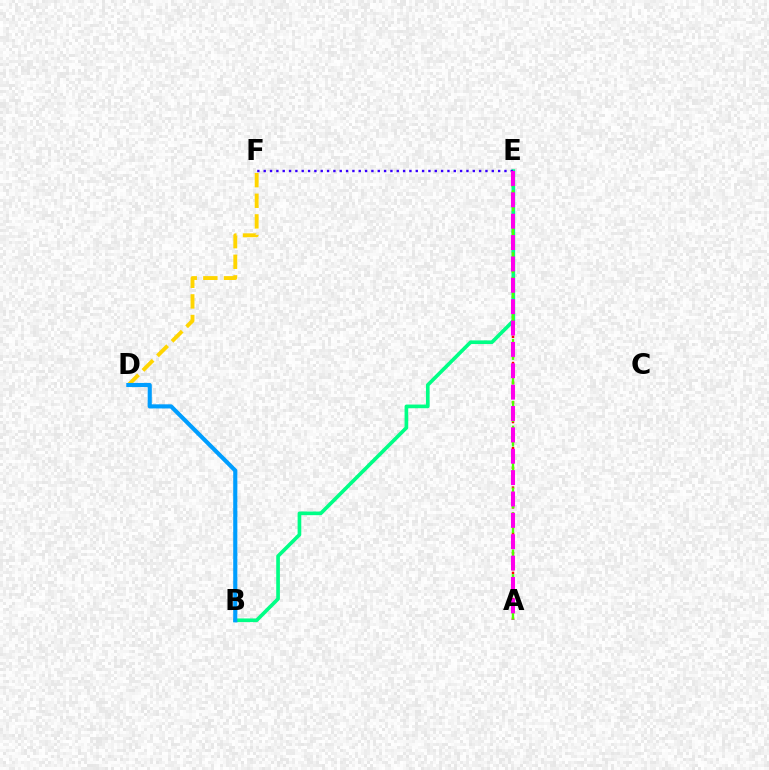{('D', 'F'): [{'color': '#ffd500', 'line_style': 'dashed', 'thickness': 2.8}], ('A', 'E'): [{'color': '#ff0000', 'line_style': 'dotted', 'thickness': 1.78}, {'color': '#4fff00', 'line_style': 'dashed', 'thickness': 1.68}, {'color': '#ff00ed', 'line_style': 'dashed', 'thickness': 2.9}], ('B', 'E'): [{'color': '#00ff86', 'line_style': 'solid', 'thickness': 2.63}], ('B', 'D'): [{'color': '#009eff', 'line_style': 'solid', 'thickness': 2.97}], ('E', 'F'): [{'color': '#3700ff', 'line_style': 'dotted', 'thickness': 1.72}]}